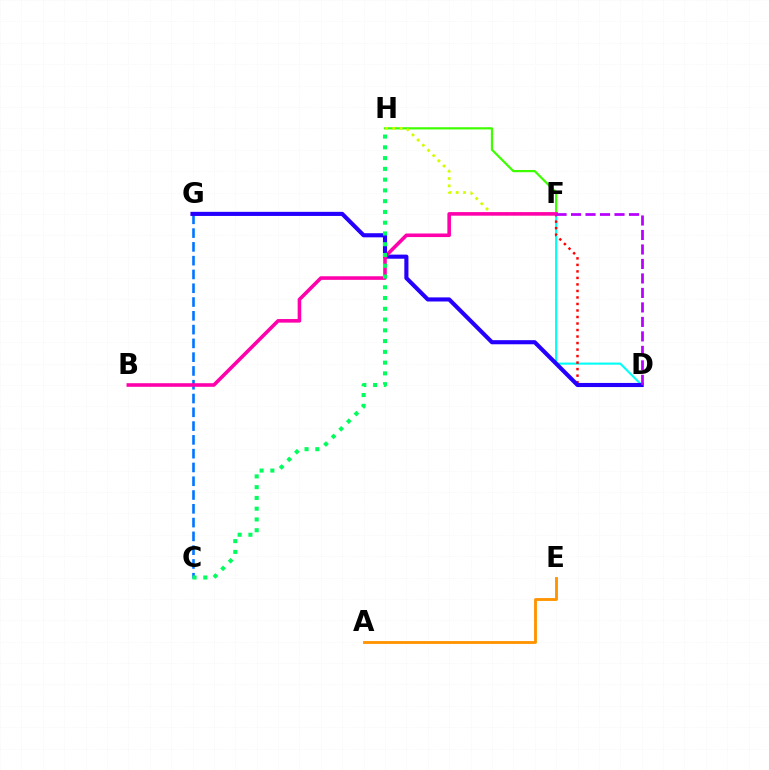{('D', 'F'): [{'color': '#00fff6', 'line_style': 'solid', 'thickness': 1.5}, {'color': '#ff0000', 'line_style': 'dotted', 'thickness': 1.77}, {'color': '#b900ff', 'line_style': 'dashed', 'thickness': 1.97}], ('F', 'H'): [{'color': '#3dff00', 'line_style': 'solid', 'thickness': 1.59}, {'color': '#d1ff00', 'line_style': 'dotted', 'thickness': 1.99}], ('C', 'G'): [{'color': '#0074ff', 'line_style': 'dashed', 'thickness': 1.87}], ('D', 'G'): [{'color': '#2500ff', 'line_style': 'solid', 'thickness': 2.96}], ('A', 'E'): [{'color': '#ff9400', 'line_style': 'solid', 'thickness': 2.05}], ('B', 'F'): [{'color': '#ff00ac', 'line_style': 'solid', 'thickness': 2.58}], ('C', 'H'): [{'color': '#00ff5c', 'line_style': 'dotted', 'thickness': 2.92}]}